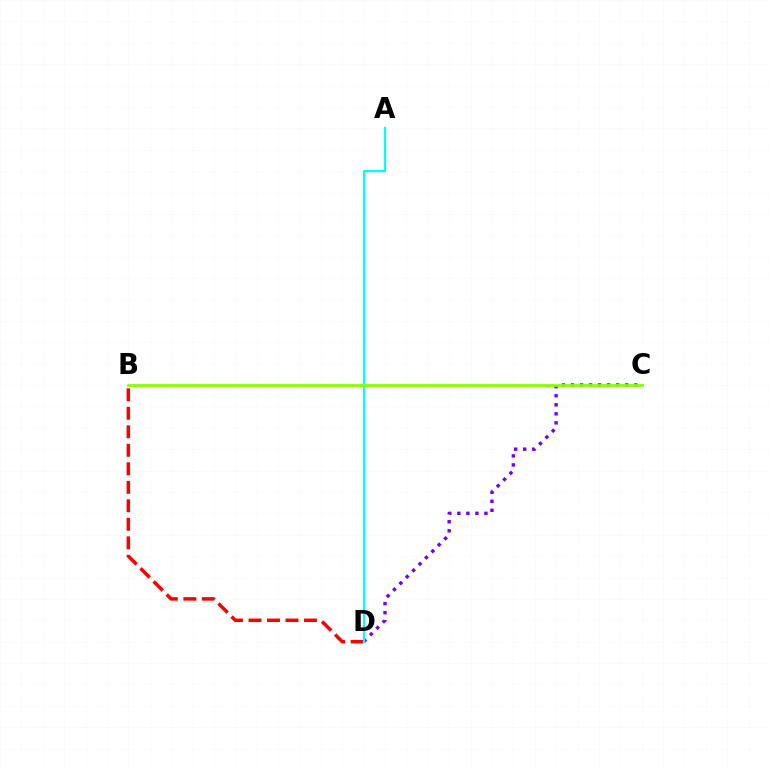{('B', 'D'): [{'color': '#ff0000', 'line_style': 'dashed', 'thickness': 2.51}], ('C', 'D'): [{'color': '#7200ff', 'line_style': 'dotted', 'thickness': 2.46}], ('A', 'D'): [{'color': '#00fff6', 'line_style': 'solid', 'thickness': 1.62}], ('B', 'C'): [{'color': '#84ff00', 'line_style': 'solid', 'thickness': 1.99}]}